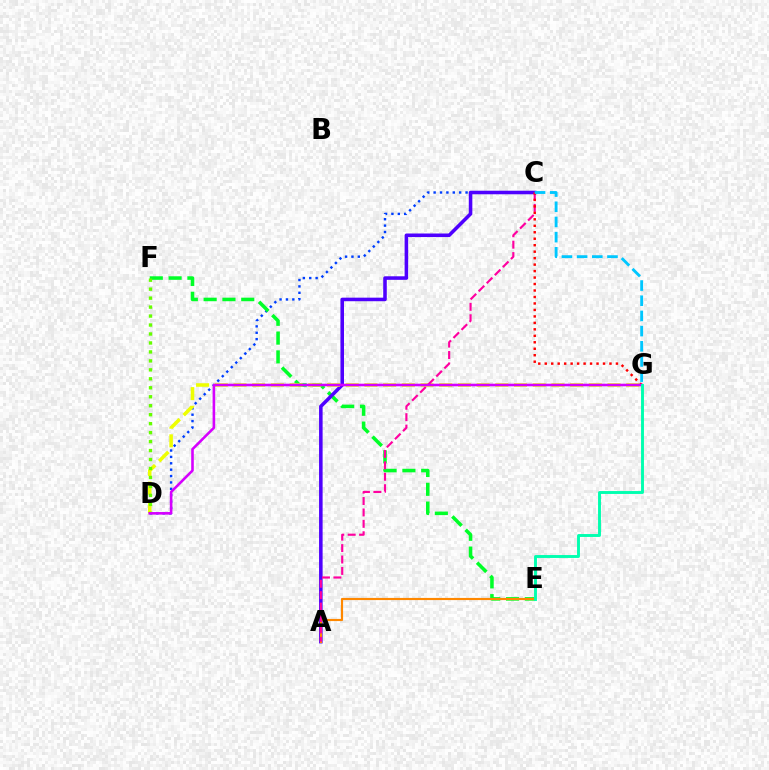{('C', 'D'): [{'color': '#003fff', 'line_style': 'dotted', 'thickness': 1.73}], ('E', 'F'): [{'color': '#00ff27', 'line_style': 'dashed', 'thickness': 2.56}], ('A', 'C'): [{'color': '#4f00ff', 'line_style': 'solid', 'thickness': 2.56}, {'color': '#ff00a0', 'line_style': 'dashed', 'thickness': 1.55}], ('D', 'G'): [{'color': '#eeff00', 'line_style': 'dashed', 'thickness': 2.54}, {'color': '#d600ff', 'line_style': 'solid', 'thickness': 1.87}], ('A', 'E'): [{'color': '#ff8800', 'line_style': 'solid', 'thickness': 1.56}], ('C', 'G'): [{'color': '#ff0000', 'line_style': 'dotted', 'thickness': 1.76}, {'color': '#00c7ff', 'line_style': 'dashed', 'thickness': 2.06}], ('D', 'F'): [{'color': '#66ff00', 'line_style': 'dotted', 'thickness': 2.44}], ('E', 'G'): [{'color': '#00ffaf', 'line_style': 'solid', 'thickness': 2.09}]}